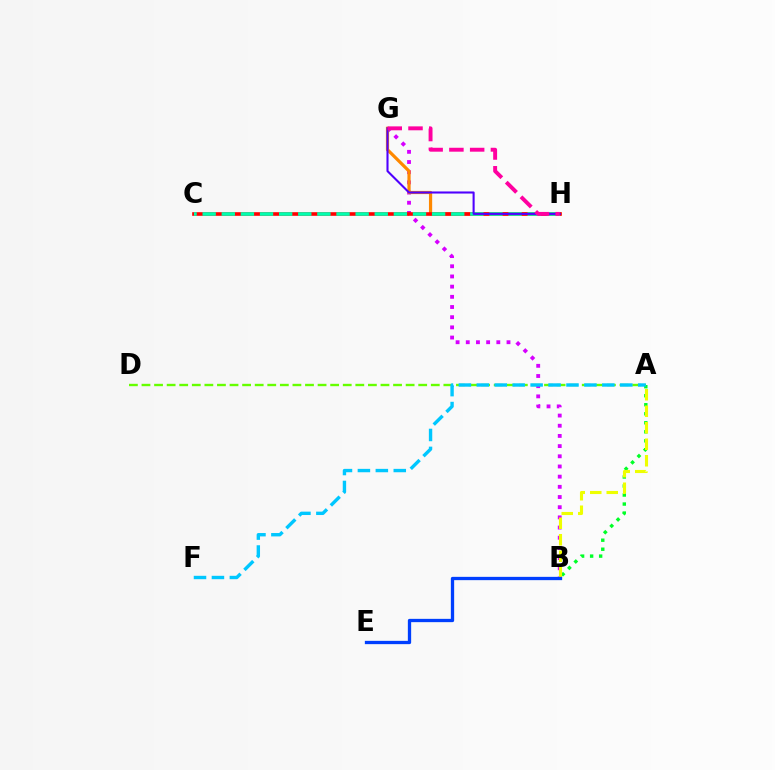{('A', 'B'): [{'color': '#00ff27', 'line_style': 'dotted', 'thickness': 2.45}, {'color': '#eeff00', 'line_style': 'dashed', 'thickness': 2.24}], ('A', 'D'): [{'color': '#66ff00', 'line_style': 'dashed', 'thickness': 1.71}], ('B', 'G'): [{'color': '#d600ff', 'line_style': 'dotted', 'thickness': 2.77}], ('G', 'H'): [{'color': '#ff8800', 'line_style': 'solid', 'thickness': 2.31}, {'color': '#4f00ff', 'line_style': 'solid', 'thickness': 1.5}, {'color': '#ff00a0', 'line_style': 'dashed', 'thickness': 2.82}], ('B', 'E'): [{'color': '#003fff', 'line_style': 'solid', 'thickness': 2.37}], ('C', 'H'): [{'color': '#ff0000', 'line_style': 'solid', 'thickness': 2.61}, {'color': '#00ffaf', 'line_style': 'dashed', 'thickness': 2.6}], ('A', 'F'): [{'color': '#00c7ff', 'line_style': 'dashed', 'thickness': 2.44}]}